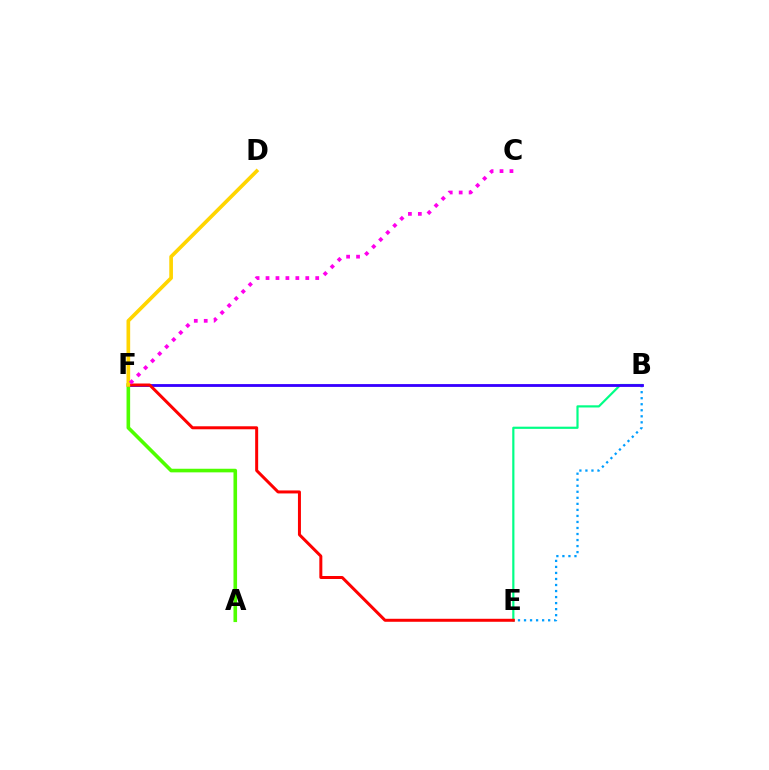{('B', 'E'): [{'color': '#009eff', 'line_style': 'dotted', 'thickness': 1.64}, {'color': '#00ff86', 'line_style': 'solid', 'thickness': 1.57}], ('A', 'F'): [{'color': '#4fff00', 'line_style': 'solid', 'thickness': 2.59}], ('B', 'F'): [{'color': '#3700ff', 'line_style': 'solid', 'thickness': 2.03}], ('E', 'F'): [{'color': '#ff0000', 'line_style': 'solid', 'thickness': 2.16}], ('D', 'F'): [{'color': '#ffd500', 'line_style': 'solid', 'thickness': 2.64}], ('C', 'F'): [{'color': '#ff00ed', 'line_style': 'dotted', 'thickness': 2.7}]}